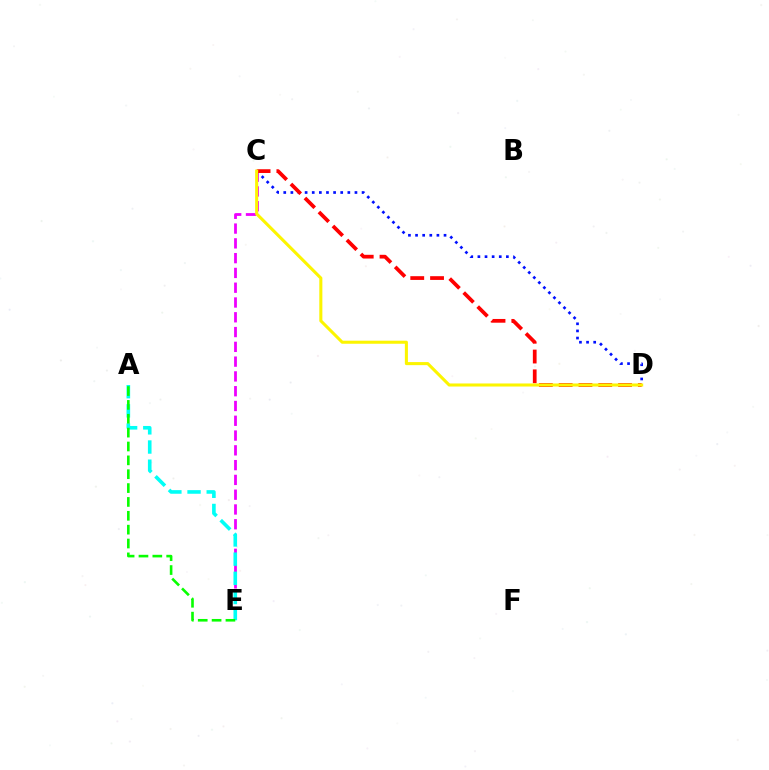{('C', 'D'): [{'color': '#0010ff', 'line_style': 'dotted', 'thickness': 1.93}, {'color': '#ff0000', 'line_style': 'dashed', 'thickness': 2.69}, {'color': '#fcf500', 'line_style': 'solid', 'thickness': 2.2}], ('C', 'E'): [{'color': '#ee00ff', 'line_style': 'dashed', 'thickness': 2.01}], ('A', 'E'): [{'color': '#00fff6', 'line_style': 'dashed', 'thickness': 2.61}, {'color': '#08ff00', 'line_style': 'dashed', 'thickness': 1.88}]}